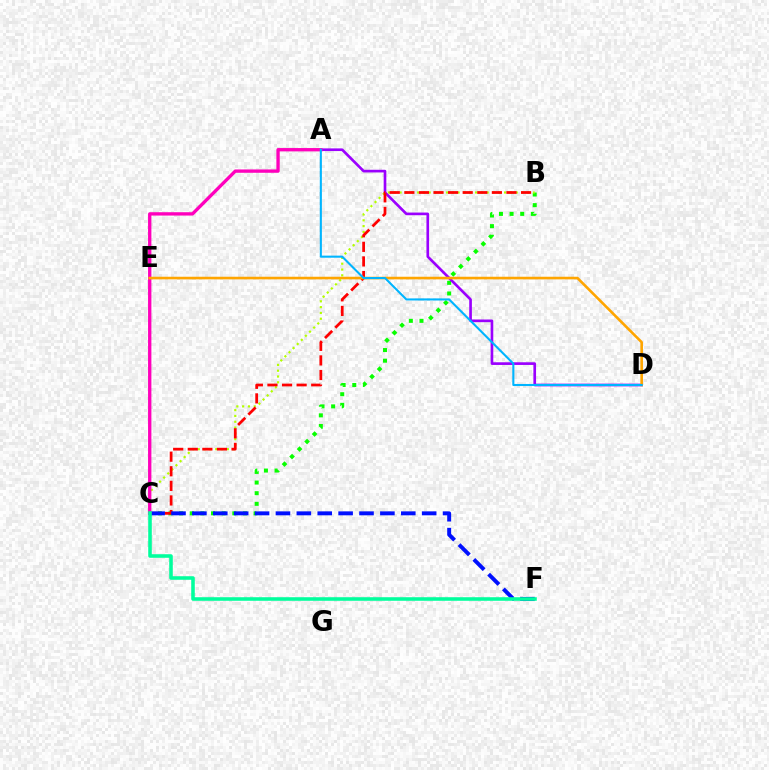{('B', 'C'): [{'color': '#08ff00', 'line_style': 'dotted', 'thickness': 2.89}, {'color': '#b3ff00', 'line_style': 'dotted', 'thickness': 1.58}, {'color': '#ff0000', 'line_style': 'dashed', 'thickness': 1.98}], ('A', 'D'): [{'color': '#9b00ff', 'line_style': 'solid', 'thickness': 1.92}, {'color': '#00b5ff', 'line_style': 'solid', 'thickness': 1.5}], ('C', 'F'): [{'color': '#0010ff', 'line_style': 'dashed', 'thickness': 2.84}, {'color': '#00ff9d', 'line_style': 'solid', 'thickness': 2.57}], ('A', 'C'): [{'color': '#ff00bd', 'line_style': 'solid', 'thickness': 2.4}], ('D', 'E'): [{'color': '#ffa500', 'line_style': 'solid', 'thickness': 1.89}]}